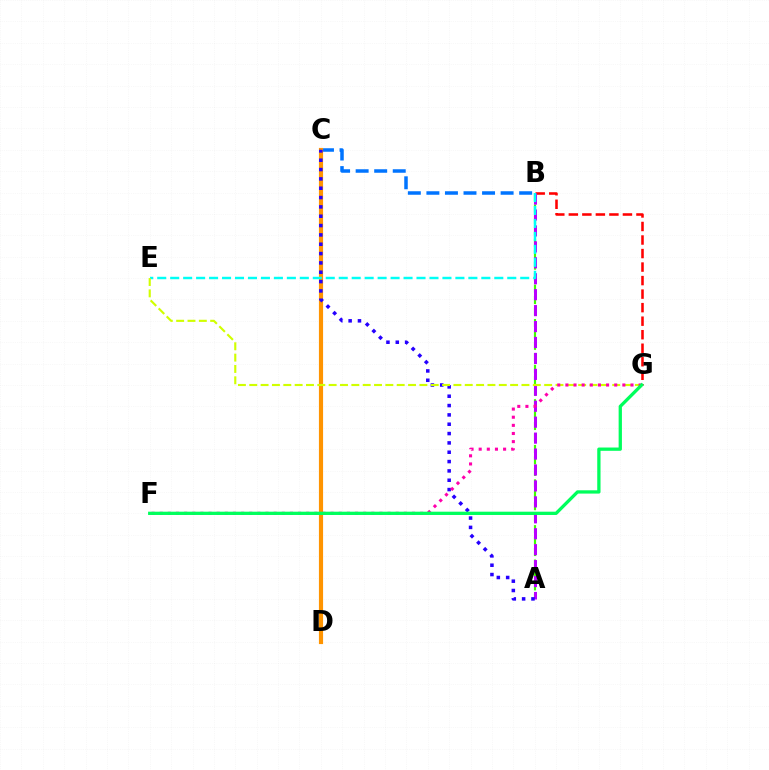{('A', 'B'): [{'color': '#3dff00', 'line_style': 'dashed', 'thickness': 1.56}, {'color': '#b900ff', 'line_style': 'dashed', 'thickness': 2.17}], ('B', 'C'): [{'color': '#0074ff', 'line_style': 'dashed', 'thickness': 2.52}], ('B', 'G'): [{'color': '#ff0000', 'line_style': 'dashed', 'thickness': 1.84}], ('C', 'D'): [{'color': '#ff9400', 'line_style': 'solid', 'thickness': 3.0}], ('B', 'E'): [{'color': '#00fff6', 'line_style': 'dashed', 'thickness': 1.76}], ('A', 'C'): [{'color': '#2500ff', 'line_style': 'dotted', 'thickness': 2.54}], ('E', 'G'): [{'color': '#d1ff00', 'line_style': 'dashed', 'thickness': 1.54}], ('F', 'G'): [{'color': '#ff00ac', 'line_style': 'dotted', 'thickness': 2.21}, {'color': '#00ff5c', 'line_style': 'solid', 'thickness': 2.37}]}